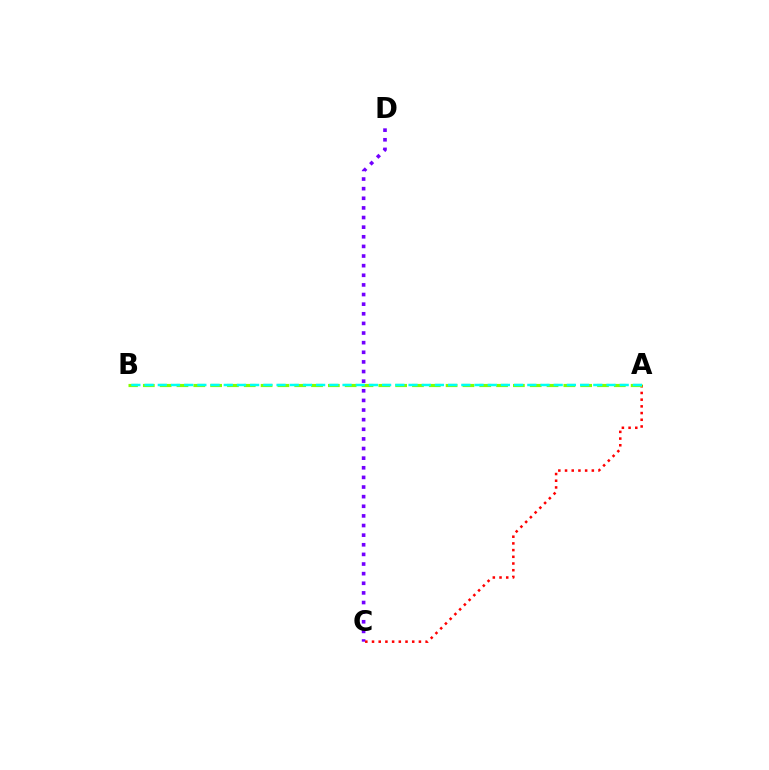{('C', 'D'): [{'color': '#7200ff', 'line_style': 'dotted', 'thickness': 2.62}], ('A', 'C'): [{'color': '#ff0000', 'line_style': 'dotted', 'thickness': 1.82}], ('A', 'B'): [{'color': '#84ff00', 'line_style': 'dashed', 'thickness': 2.29}, {'color': '#00fff6', 'line_style': 'dashed', 'thickness': 1.79}]}